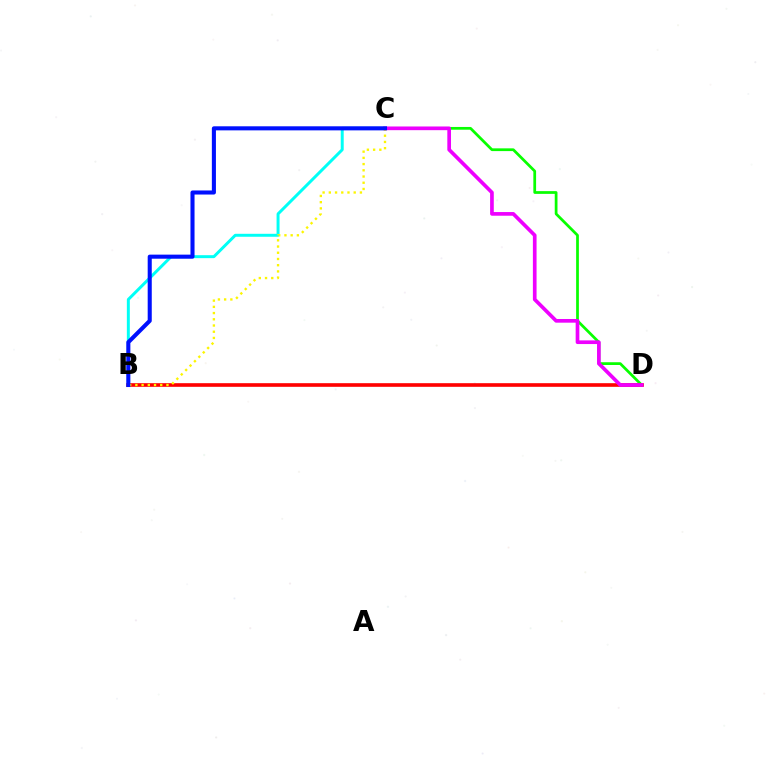{('C', 'D'): [{'color': '#08ff00', 'line_style': 'solid', 'thickness': 1.98}, {'color': '#ee00ff', 'line_style': 'solid', 'thickness': 2.65}], ('B', 'D'): [{'color': '#ff0000', 'line_style': 'solid', 'thickness': 2.62}], ('B', 'C'): [{'color': '#00fff6', 'line_style': 'solid', 'thickness': 2.13}, {'color': '#fcf500', 'line_style': 'dotted', 'thickness': 1.69}, {'color': '#0010ff', 'line_style': 'solid', 'thickness': 2.93}]}